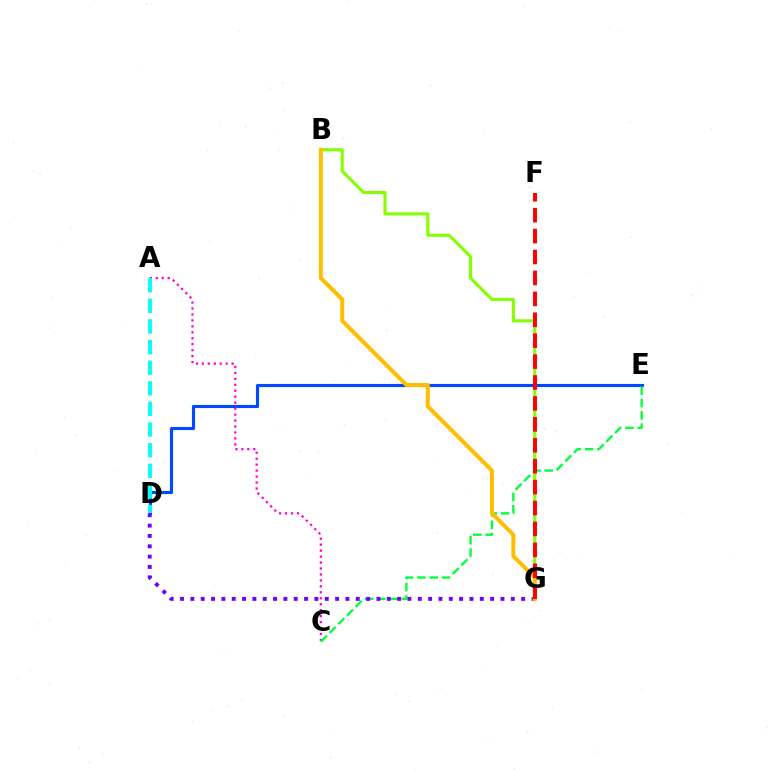{('B', 'G'): [{'color': '#84ff00', 'line_style': 'solid', 'thickness': 2.22}, {'color': '#ffbd00', 'line_style': 'solid', 'thickness': 2.87}], ('D', 'E'): [{'color': '#004bff', 'line_style': 'solid', 'thickness': 2.25}], ('A', 'C'): [{'color': '#ff00cf', 'line_style': 'dotted', 'thickness': 1.62}], ('C', 'E'): [{'color': '#00ff39', 'line_style': 'dashed', 'thickness': 1.67}], ('D', 'G'): [{'color': '#7200ff', 'line_style': 'dotted', 'thickness': 2.81}], ('A', 'D'): [{'color': '#00fff6', 'line_style': 'dashed', 'thickness': 2.8}], ('F', 'G'): [{'color': '#ff0000', 'line_style': 'dashed', 'thickness': 2.84}]}